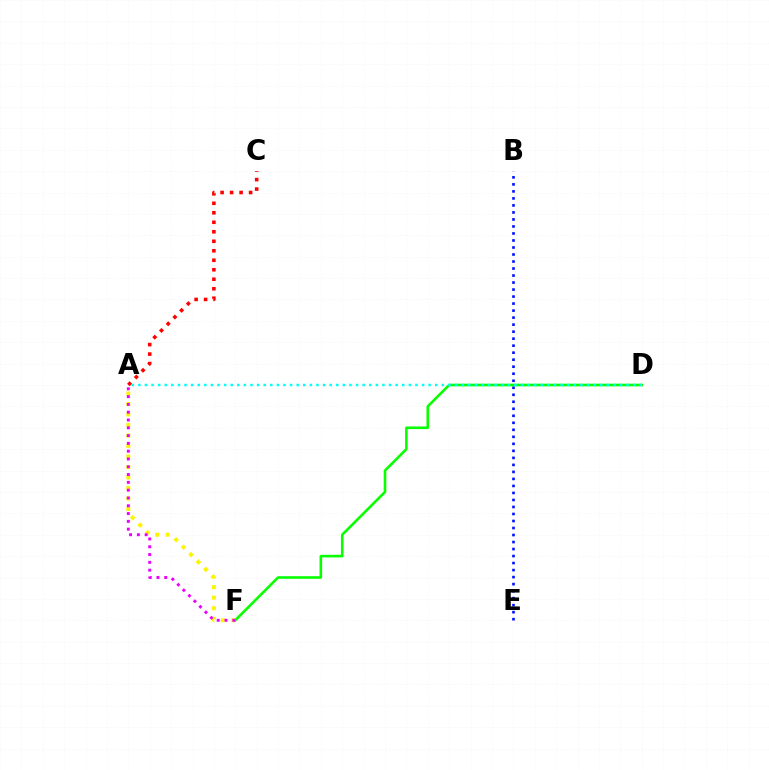{('A', 'F'): [{'color': '#fcf500', 'line_style': 'dotted', 'thickness': 2.85}, {'color': '#ee00ff', 'line_style': 'dotted', 'thickness': 2.12}], ('B', 'E'): [{'color': '#0010ff', 'line_style': 'dotted', 'thickness': 1.91}], ('D', 'F'): [{'color': '#08ff00', 'line_style': 'solid', 'thickness': 1.88}], ('A', 'D'): [{'color': '#00fff6', 'line_style': 'dotted', 'thickness': 1.79}], ('A', 'C'): [{'color': '#ff0000', 'line_style': 'dotted', 'thickness': 2.58}]}